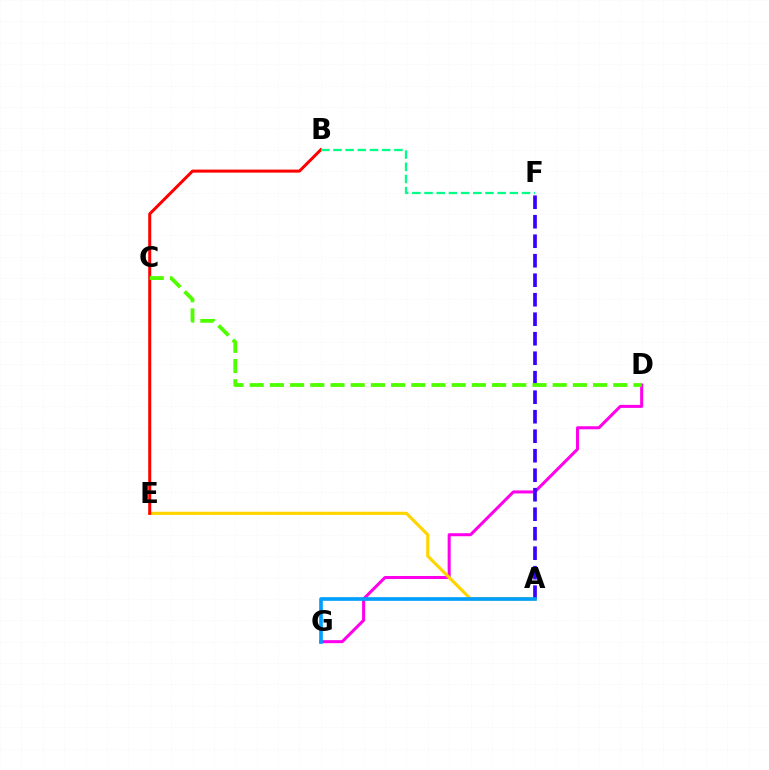{('D', 'G'): [{'color': '#ff00ed', 'line_style': 'solid', 'thickness': 2.18}], ('A', 'E'): [{'color': '#ffd500', 'line_style': 'solid', 'thickness': 2.28}], ('B', 'E'): [{'color': '#ff0000', 'line_style': 'solid', 'thickness': 2.17}], ('A', 'F'): [{'color': '#3700ff', 'line_style': 'dashed', 'thickness': 2.65}], ('C', 'D'): [{'color': '#4fff00', 'line_style': 'dashed', 'thickness': 2.74}], ('B', 'F'): [{'color': '#00ff86', 'line_style': 'dashed', 'thickness': 1.66}], ('A', 'G'): [{'color': '#009eff', 'line_style': 'solid', 'thickness': 2.63}]}